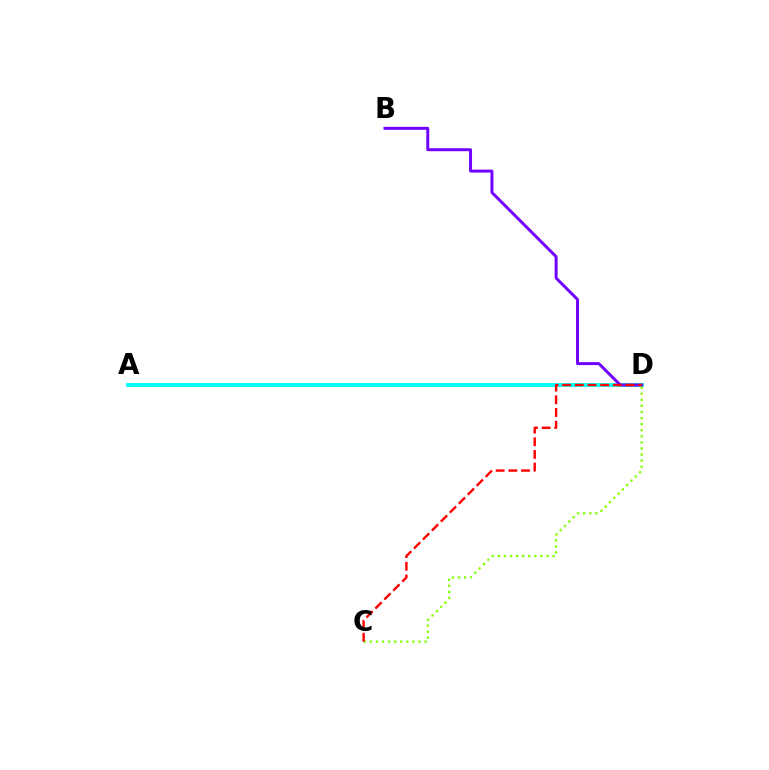{('A', 'D'): [{'color': '#00fff6', 'line_style': 'solid', 'thickness': 2.78}], ('B', 'D'): [{'color': '#7200ff', 'line_style': 'solid', 'thickness': 2.13}], ('C', 'D'): [{'color': '#84ff00', 'line_style': 'dotted', 'thickness': 1.65}, {'color': '#ff0000', 'line_style': 'dashed', 'thickness': 1.72}]}